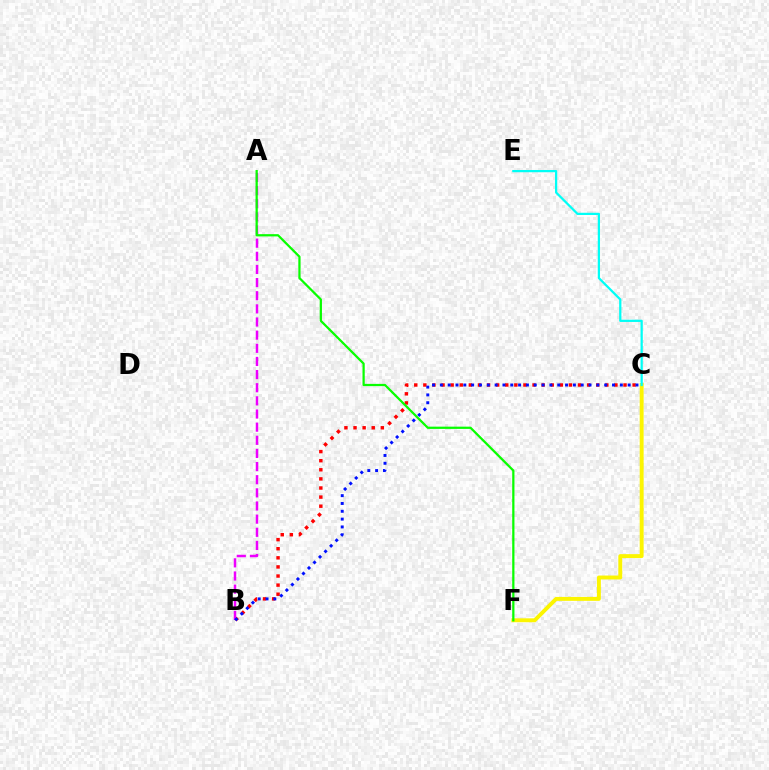{('B', 'C'): [{'color': '#ff0000', 'line_style': 'dotted', 'thickness': 2.47}, {'color': '#0010ff', 'line_style': 'dotted', 'thickness': 2.13}], ('A', 'B'): [{'color': '#ee00ff', 'line_style': 'dashed', 'thickness': 1.79}], ('C', 'F'): [{'color': '#fcf500', 'line_style': 'solid', 'thickness': 2.83}], ('A', 'F'): [{'color': '#08ff00', 'line_style': 'solid', 'thickness': 1.61}], ('C', 'E'): [{'color': '#00fff6', 'line_style': 'solid', 'thickness': 1.61}]}